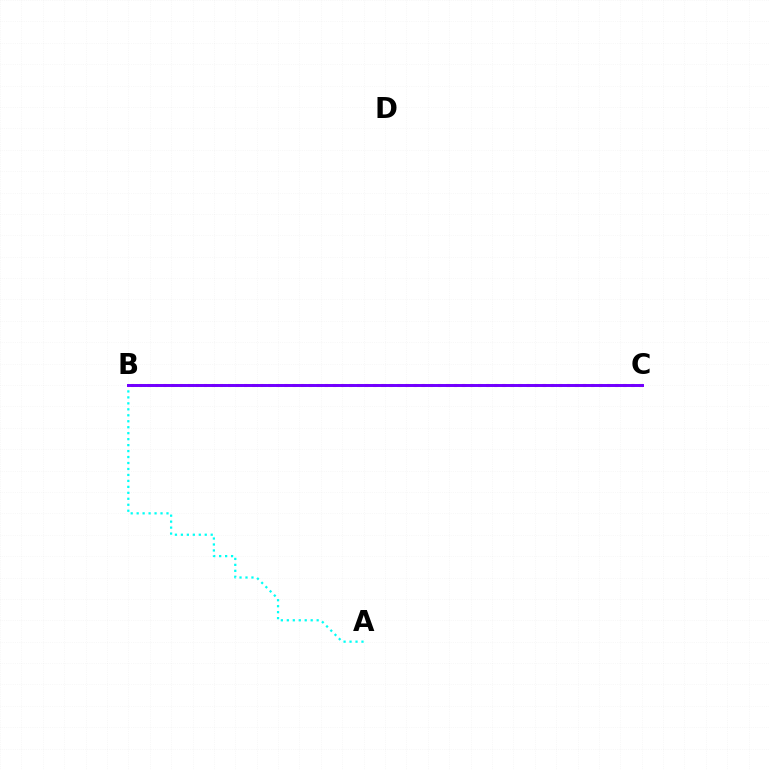{('B', 'C'): [{'color': '#ff0000', 'line_style': 'dotted', 'thickness': 2.19}, {'color': '#84ff00', 'line_style': 'dotted', 'thickness': 2.18}, {'color': '#7200ff', 'line_style': 'solid', 'thickness': 2.14}], ('A', 'B'): [{'color': '#00fff6', 'line_style': 'dotted', 'thickness': 1.62}]}